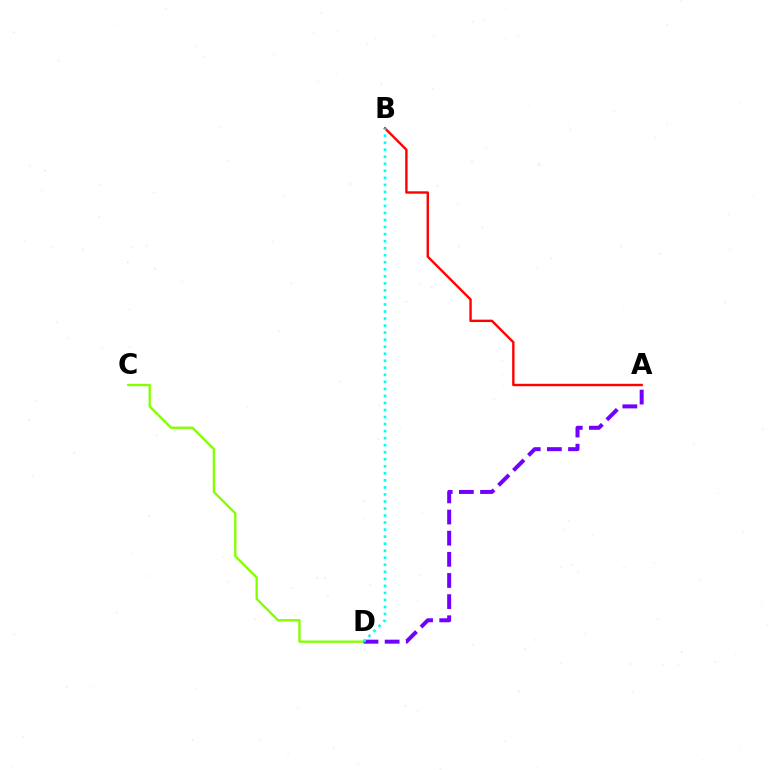{('A', 'B'): [{'color': '#ff0000', 'line_style': 'solid', 'thickness': 1.72}], ('C', 'D'): [{'color': '#84ff00', 'line_style': 'solid', 'thickness': 1.69}], ('A', 'D'): [{'color': '#7200ff', 'line_style': 'dashed', 'thickness': 2.87}], ('B', 'D'): [{'color': '#00fff6', 'line_style': 'dotted', 'thickness': 1.91}]}